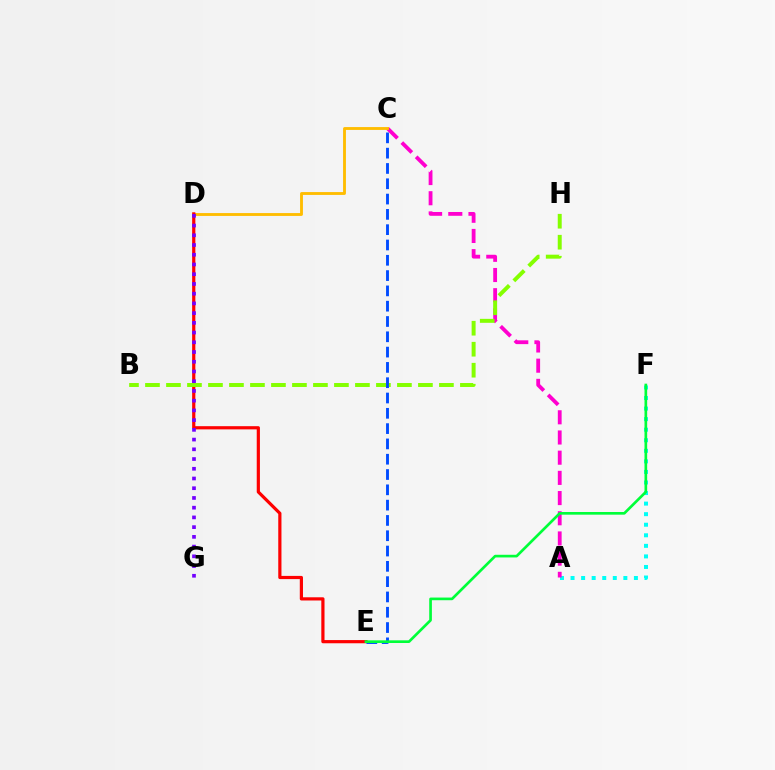{('A', 'F'): [{'color': '#00fff6', 'line_style': 'dotted', 'thickness': 2.87}], ('A', 'C'): [{'color': '#ff00cf', 'line_style': 'dashed', 'thickness': 2.74}], ('C', 'D'): [{'color': '#ffbd00', 'line_style': 'solid', 'thickness': 2.06}], ('D', 'E'): [{'color': '#ff0000', 'line_style': 'solid', 'thickness': 2.3}], ('B', 'H'): [{'color': '#84ff00', 'line_style': 'dashed', 'thickness': 2.85}], ('D', 'G'): [{'color': '#7200ff', 'line_style': 'dotted', 'thickness': 2.64}], ('C', 'E'): [{'color': '#004bff', 'line_style': 'dashed', 'thickness': 2.08}], ('E', 'F'): [{'color': '#00ff39', 'line_style': 'solid', 'thickness': 1.92}]}